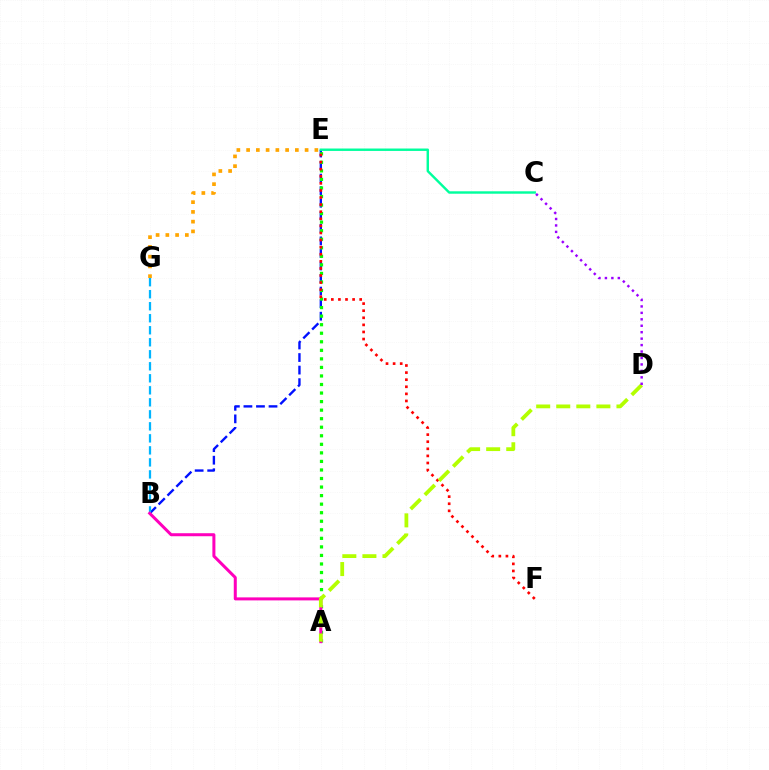{('B', 'E'): [{'color': '#0010ff', 'line_style': 'dashed', 'thickness': 1.71}], ('A', 'E'): [{'color': '#08ff00', 'line_style': 'dotted', 'thickness': 2.32}], ('E', 'G'): [{'color': '#ffa500', 'line_style': 'dotted', 'thickness': 2.65}], ('E', 'F'): [{'color': '#ff0000', 'line_style': 'dotted', 'thickness': 1.93}], ('B', 'G'): [{'color': '#00b5ff', 'line_style': 'dashed', 'thickness': 1.63}], ('C', 'E'): [{'color': '#00ff9d', 'line_style': 'solid', 'thickness': 1.74}], ('A', 'B'): [{'color': '#ff00bd', 'line_style': 'solid', 'thickness': 2.17}], ('A', 'D'): [{'color': '#b3ff00', 'line_style': 'dashed', 'thickness': 2.73}], ('C', 'D'): [{'color': '#9b00ff', 'line_style': 'dotted', 'thickness': 1.75}]}